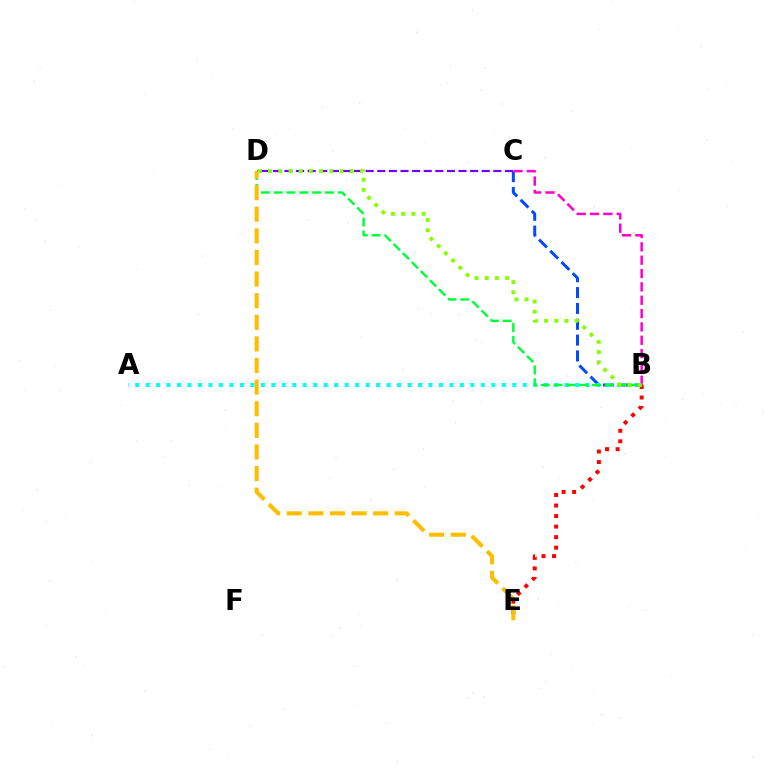{('B', 'E'): [{'color': '#ff0000', 'line_style': 'dotted', 'thickness': 2.86}], ('B', 'C'): [{'color': '#004bff', 'line_style': 'dashed', 'thickness': 2.15}, {'color': '#ff00cf', 'line_style': 'dashed', 'thickness': 1.81}], ('C', 'D'): [{'color': '#7200ff', 'line_style': 'dashed', 'thickness': 1.58}], ('A', 'B'): [{'color': '#00fff6', 'line_style': 'dotted', 'thickness': 2.85}], ('B', 'D'): [{'color': '#00ff39', 'line_style': 'dashed', 'thickness': 1.74}, {'color': '#84ff00', 'line_style': 'dotted', 'thickness': 2.78}], ('D', 'E'): [{'color': '#ffbd00', 'line_style': 'dashed', 'thickness': 2.94}]}